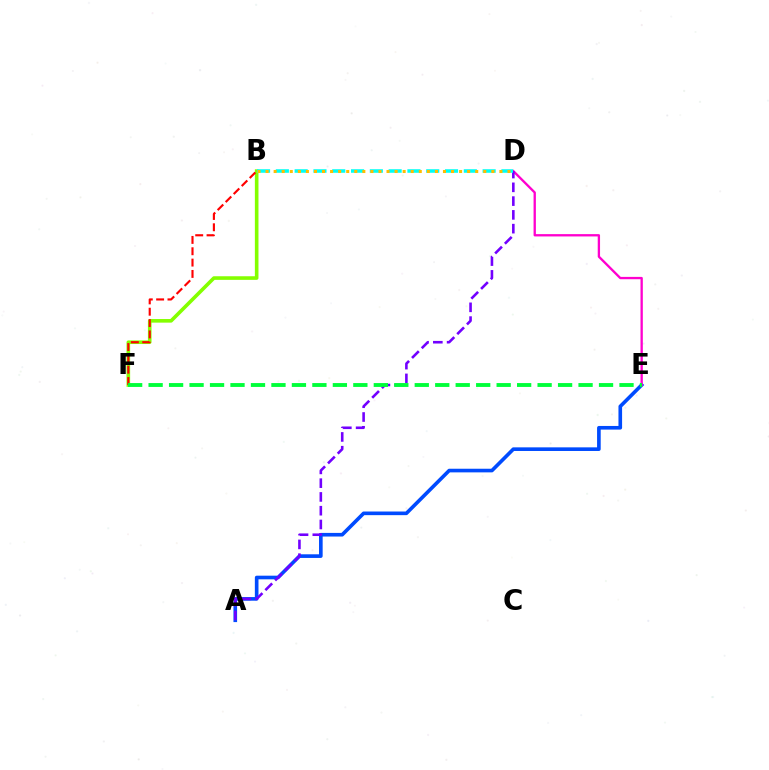{('A', 'E'): [{'color': '#004bff', 'line_style': 'solid', 'thickness': 2.62}], ('B', 'F'): [{'color': '#84ff00', 'line_style': 'solid', 'thickness': 2.6}, {'color': '#ff0000', 'line_style': 'dashed', 'thickness': 1.54}], ('D', 'E'): [{'color': '#ff00cf', 'line_style': 'solid', 'thickness': 1.67}], ('A', 'D'): [{'color': '#7200ff', 'line_style': 'dashed', 'thickness': 1.87}], ('E', 'F'): [{'color': '#00ff39', 'line_style': 'dashed', 'thickness': 2.78}], ('B', 'D'): [{'color': '#00fff6', 'line_style': 'dashed', 'thickness': 2.55}, {'color': '#ffbd00', 'line_style': 'dotted', 'thickness': 2.19}]}